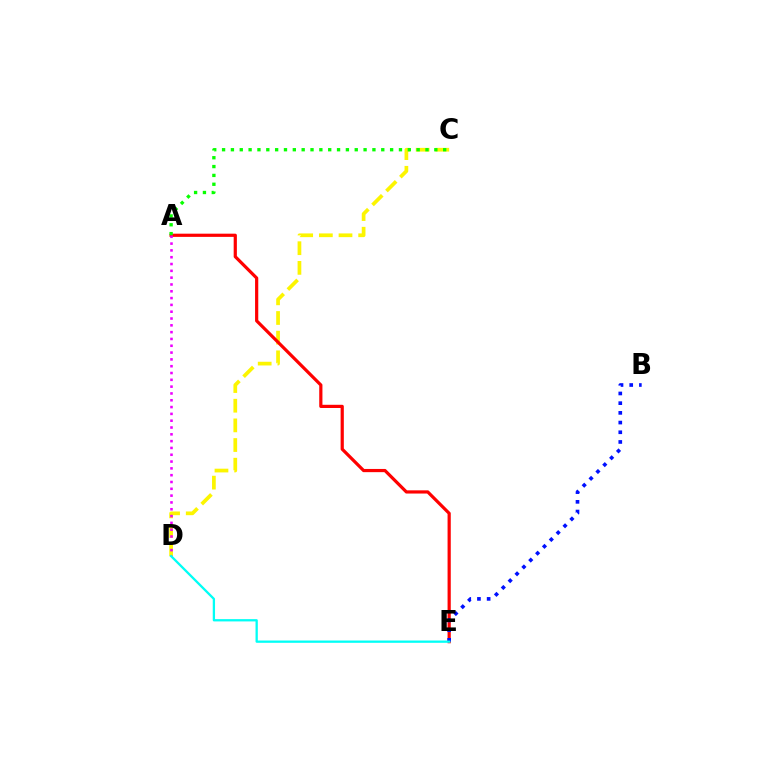{('C', 'D'): [{'color': '#fcf500', 'line_style': 'dashed', 'thickness': 2.67}], ('A', 'E'): [{'color': '#ff0000', 'line_style': 'solid', 'thickness': 2.31}], ('B', 'E'): [{'color': '#0010ff', 'line_style': 'dotted', 'thickness': 2.64}], ('A', 'C'): [{'color': '#08ff00', 'line_style': 'dotted', 'thickness': 2.4}], ('A', 'D'): [{'color': '#ee00ff', 'line_style': 'dotted', 'thickness': 1.85}], ('D', 'E'): [{'color': '#00fff6', 'line_style': 'solid', 'thickness': 1.65}]}